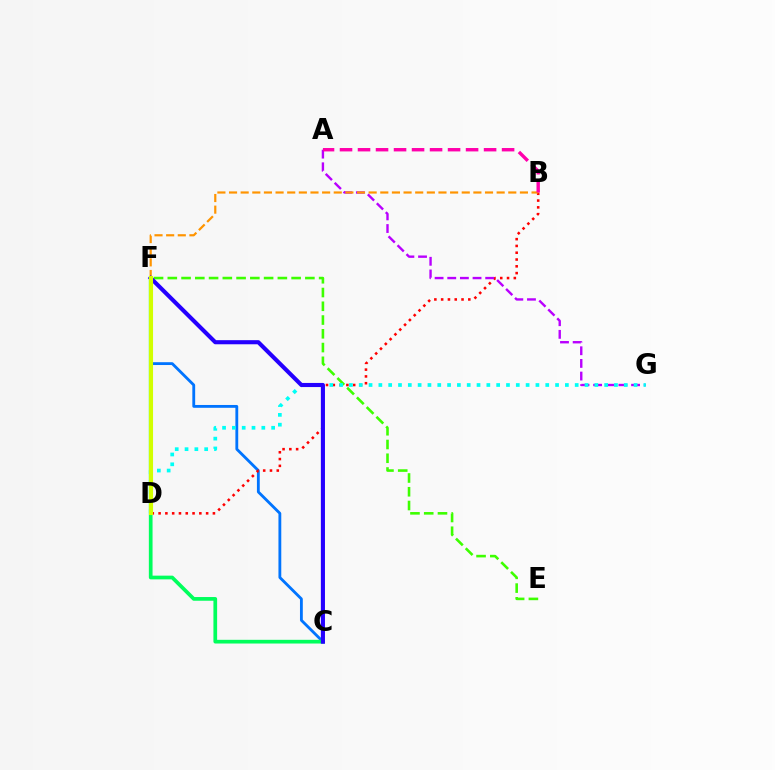{('C', 'F'): [{'color': '#0074ff', 'line_style': 'solid', 'thickness': 2.03}, {'color': '#00ff5c', 'line_style': 'solid', 'thickness': 2.67}, {'color': '#2500ff', 'line_style': 'solid', 'thickness': 2.96}], ('B', 'D'): [{'color': '#ff0000', 'line_style': 'dotted', 'thickness': 1.85}], ('A', 'G'): [{'color': '#b900ff', 'line_style': 'dashed', 'thickness': 1.72}], ('E', 'F'): [{'color': '#3dff00', 'line_style': 'dashed', 'thickness': 1.87}], ('B', 'F'): [{'color': '#ff9400', 'line_style': 'dashed', 'thickness': 1.58}], ('D', 'G'): [{'color': '#00fff6', 'line_style': 'dotted', 'thickness': 2.67}], ('A', 'B'): [{'color': '#ff00ac', 'line_style': 'dashed', 'thickness': 2.45}], ('D', 'F'): [{'color': '#d1ff00', 'line_style': 'solid', 'thickness': 2.94}]}